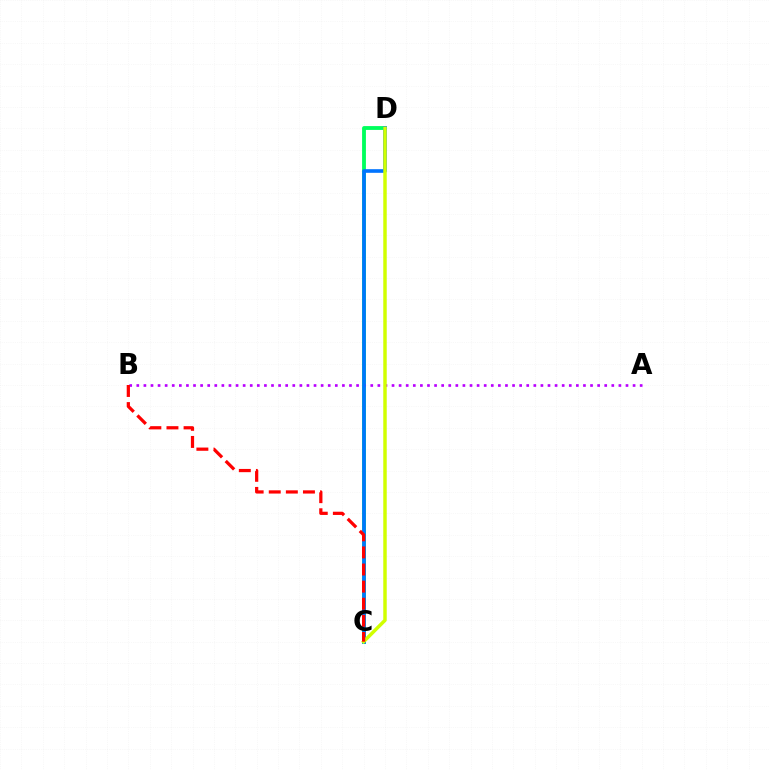{('C', 'D'): [{'color': '#00ff5c', 'line_style': 'solid', 'thickness': 2.76}, {'color': '#0074ff', 'line_style': 'solid', 'thickness': 2.61}, {'color': '#d1ff00', 'line_style': 'solid', 'thickness': 2.5}], ('A', 'B'): [{'color': '#b900ff', 'line_style': 'dotted', 'thickness': 1.93}], ('B', 'C'): [{'color': '#ff0000', 'line_style': 'dashed', 'thickness': 2.32}]}